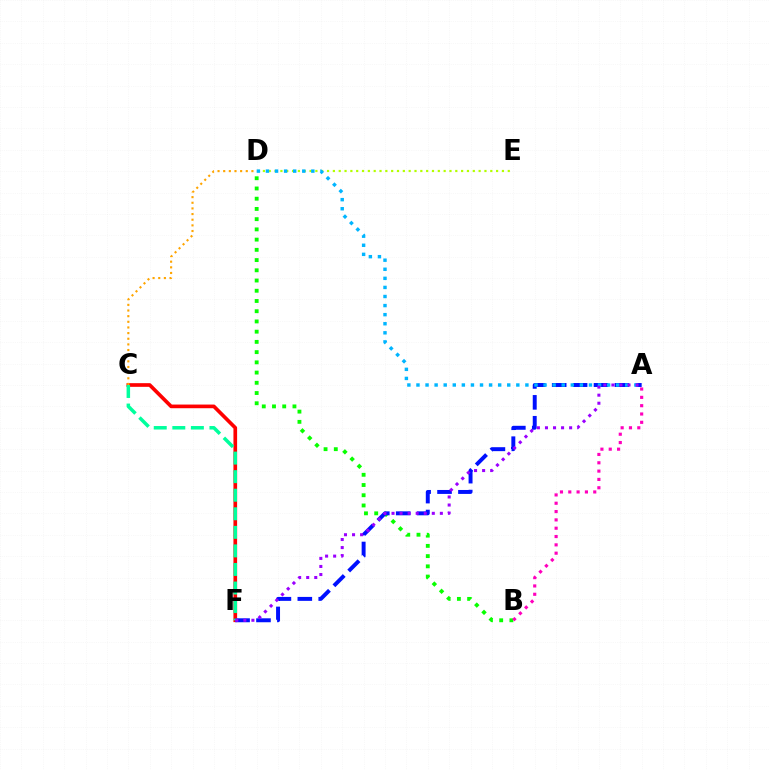{('C', 'F'): [{'color': '#ff0000', 'line_style': 'solid', 'thickness': 2.64}, {'color': '#00ff9d', 'line_style': 'dashed', 'thickness': 2.52}], ('B', 'D'): [{'color': '#08ff00', 'line_style': 'dotted', 'thickness': 2.78}], ('C', 'D'): [{'color': '#ffa500', 'line_style': 'dotted', 'thickness': 1.53}], ('A', 'B'): [{'color': '#ff00bd', 'line_style': 'dotted', 'thickness': 2.26}], ('A', 'F'): [{'color': '#0010ff', 'line_style': 'dashed', 'thickness': 2.84}, {'color': '#9b00ff', 'line_style': 'dotted', 'thickness': 2.19}], ('D', 'E'): [{'color': '#b3ff00', 'line_style': 'dotted', 'thickness': 1.58}], ('A', 'D'): [{'color': '#00b5ff', 'line_style': 'dotted', 'thickness': 2.47}]}